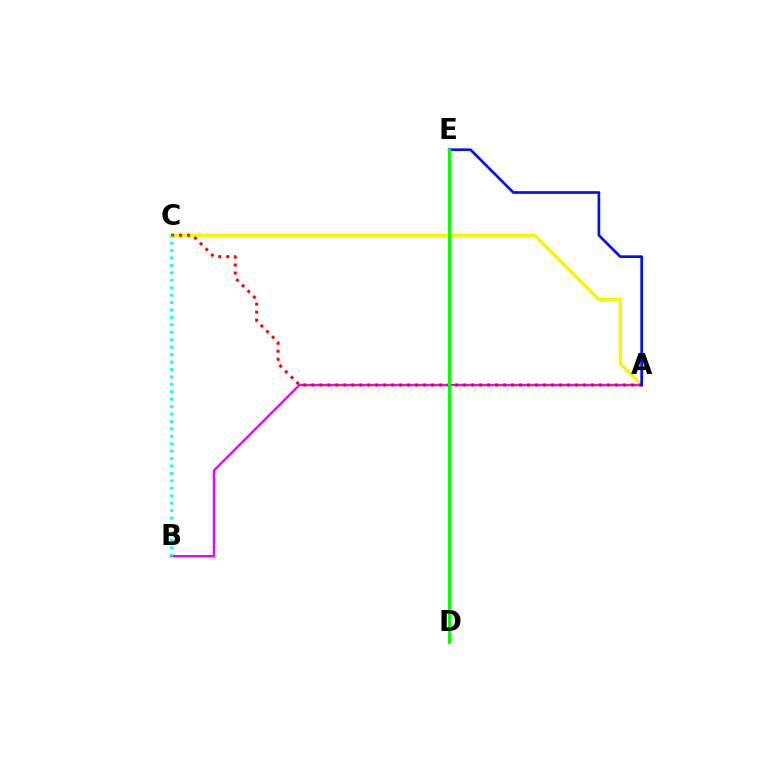{('A', 'B'): [{'color': '#ee00ff', 'line_style': 'solid', 'thickness': 1.65}], ('A', 'C'): [{'color': '#fcf500', 'line_style': 'solid', 'thickness': 2.4}, {'color': '#ff0000', 'line_style': 'dotted', 'thickness': 2.17}], ('B', 'C'): [{'color': '#00fff6', 'line_style': 'dotted', 'thickness': 2.02}], ('A', 'E'): [{'color': '#0010ff', 'line_style': 'solid', 'thickness': 1.94}], ('D', 'E'): [{'color': '#08ff00', 'line_style': 'solid', 'thickness': 2.12}]}